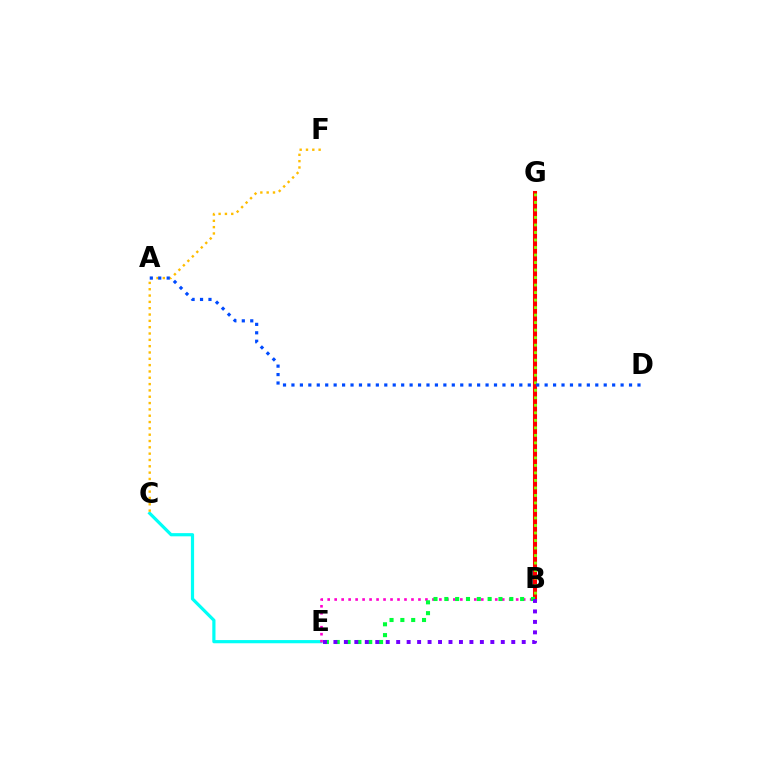{('C', 'E'): [{'color': '#00fff6', 'line_style': 'solid', 'thickness': 2.3}], ('B', 'G'): [{'color': '#ff0000', 'line_style': 'solid', 'thickness': 2.93}, {'color': '#84ff00', 'line_style': 'dotted', 'thickness': 2.04}], ('B', 'E'): [{'color': '#ff00cf', 'line_style': 'dotted', 'thickness': 1.9}, {'color': '#00ff39', 'line_style': 'dotted', 'thickness': 2.94}, {'color': '#7200ff', 'line_style': 'dotted', 'thickness': 2.84}], ('C', 'F'): [{'color': '#ffbd00', 'line_style': 'dotted', 'thickness': 1.72}], ('A', 'D'): [{'color': '#004bff', 'line_style': 'dotted', 'thickness': 2.29}]}